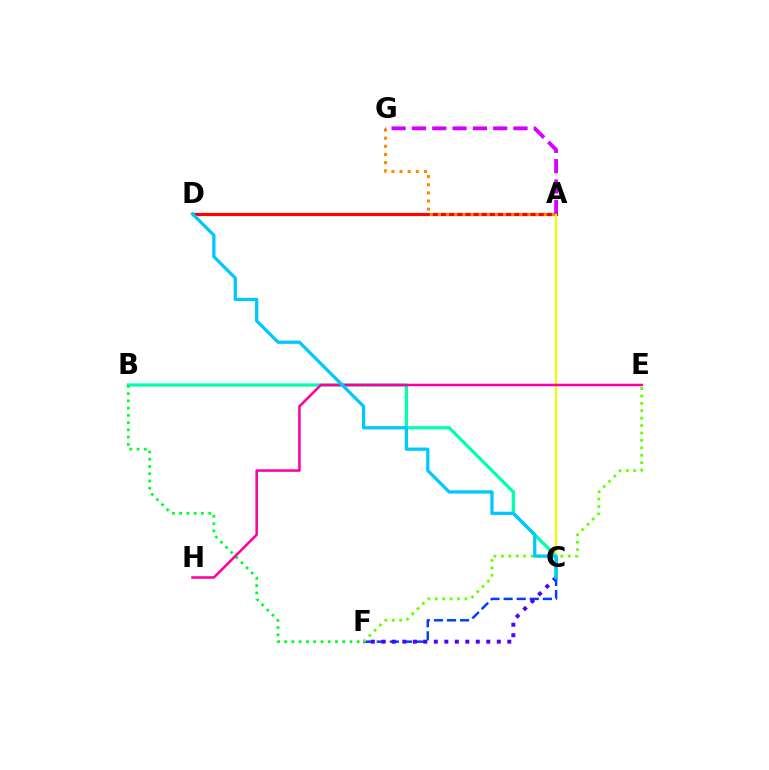{('C', 'F'): [{'color': '#003fff', 'line_style': 'dashed', 'thickness': 1.78}, {'color': '#4f00ff', 'line_style': 'dotted', 'thickness': 2.85}], ('E', 'F'): [{'color': '#66ff00', 'line_style': 'dotted', 'thickness': 2.01}], ('A', 'D'): [{'color': '#ff0000', 'line_style': 'solid', 'thickness': 2.29}], ('A', 'G'): [{'color': '#ff8800', 'line_style': 'dotted', 'thickness': 2.21}, {'color': '#d600ff', 'line_style': 'dashed', 'thickness': 2.76}], ('B', 'C'): [{'color': '#00ffaf', 'line_style': 'solid', 'thickness': 2.34}], ('B', 'F'): [{'color': '#00ff27', 'line_style': 'dotted', 'thickness': 1.97}], ('A', 'C'): [{'color': '#eeff00', 'line_style': 'solid', 'thickness': 1.55}], ('E', 'H'): [{'color': '#ff00a0', 'line_style': 'solid', 'thickness': 1.83}], ('C', 'D'): [{'color': '#00c7ff', 'line_style': 'solid', 'thickness': 2.35}]}